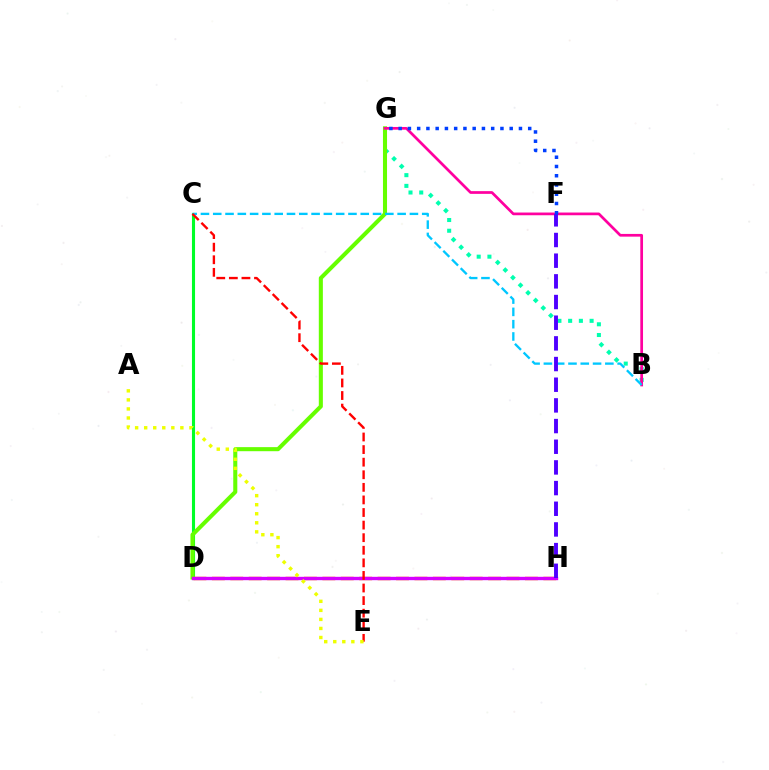{('B', 'G'): [{'color': '#00ffaf', 'line_style': 'dotted', 'thickness': 2.92}, {'color': '#ff00a0', 'line_style': 'solid', 'thickness': 1.95}], ('C', 'D'): [{'color': '#00ff27', 'line_style': 'solid', 'thickness': 2.23}], ('D', 'G'): [{'color': '#66ff00', 'line_style': 'solid', 'thickness': 2.93}], ('D', 'H'): [{'color': '#ff8800', 'line_style': 'dashed', 'thickness': 2.5}, {'color': '#d600ff', 'line_style': 'solid', 'thickness': 2.42}], ('B', 'C'): [{'color': '#00c7ff', 'line_style': 'dashed', 'thickness': 1.67}], ('F', 'H'): [{'color': '#4f00ff', 'line_style': 'dashed', 'thickness': 2.81}], ('C', 'E'): [{'color': '#ff0000', 'line_style': 'dashed', 'thickness': 1.71}], ('A', 'E'): [{'color': '#eeff00', 'line_style': 'dotted', 'thickness': 2.46}], ('F', 'G'): [{'color': '#003fff', 'line_style': 'dotted', 'thickness': 2.51}]}